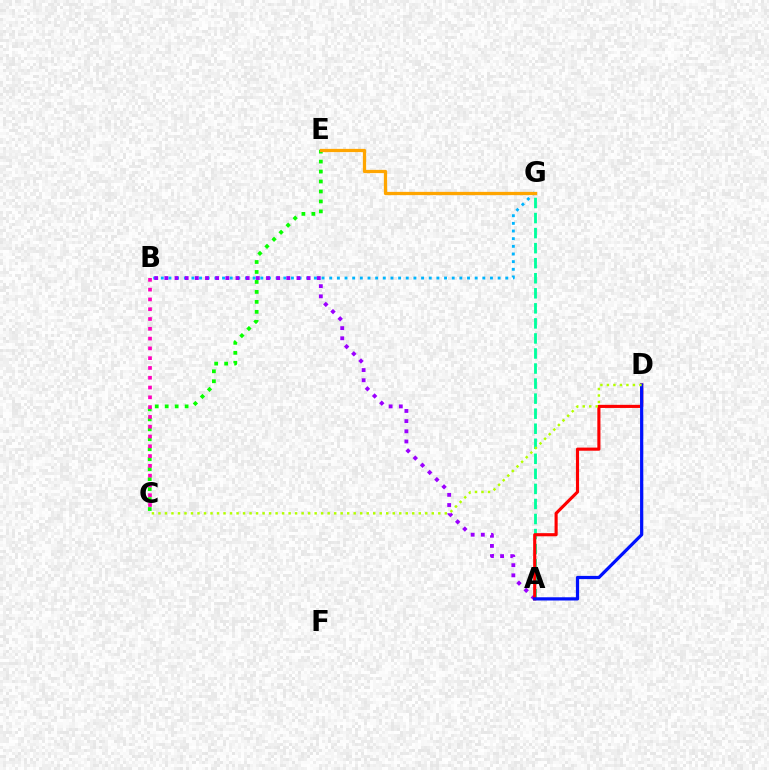{('B', 'G'): [{'color': '#00b5ff', 'line_style': 'dotted', 'thickness': 2.08}], ('A', 'G'): [{'color': '#00ff9d', 'line_style': 'dashed', 'thickness': 2.04}], ('A', 'B'): [{'color': '#9b00ff', 'line_style': 'dotted', 'thickness': 2.76}], ('C', 'E'): [{'color': '#08ff00', 'line_style': 'dotted', 'thickness': 2.71}], ('A', 'D'): [{'color': '#ff0000', 'line_style': 'solid', 'thickness': 2.25}, {'color': '#0010ff', 'line_style': 'solid', 'thickness': 2.32}], ('B', 'C'): [{'color': '#ff00bd', 'line_style': 'dotted', 'thickness': 2.66}], ('E', 'G'): [{'color': '#ffa500', 'line_style': 'solid', 'thickness': 2.35}], ('C', 'D'): [{'color': '#b3ff00', 'line_style': 'dotted', 'thickness': 1.77}]}